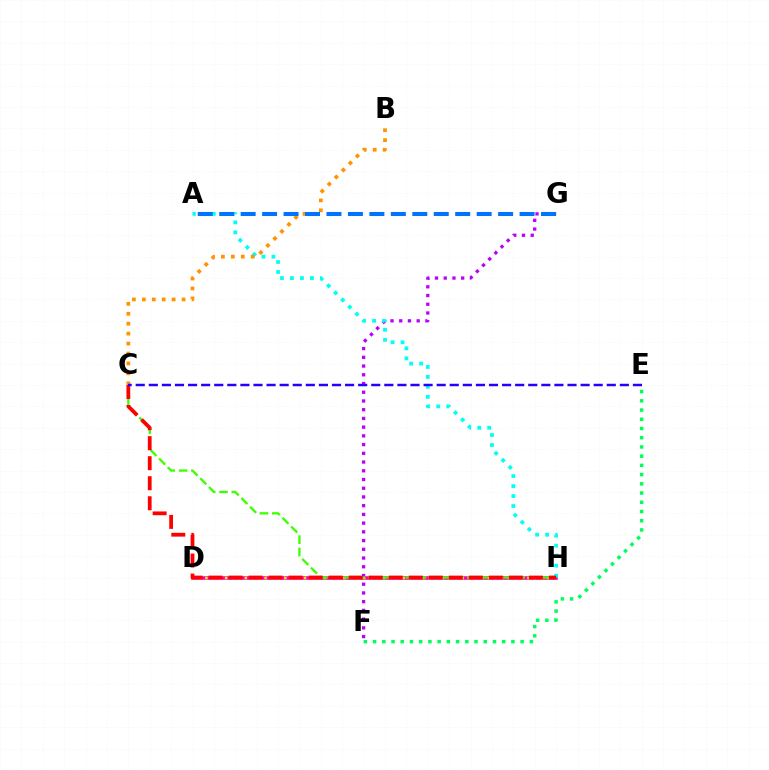{('D', 'H'): [{'color': '#ff00ac', 'line_style': 'solid', 'thickness': 2.57}, {'color': '#d1ff00', 'line_style': 'dotted', 'thickness': 1.79}], ('F', 'G'): [{'color': '#b900ff', 'line_style': 'dotted', 'thickness': 2.37}], ('C', 'H'): [{'color': '#3dff00', 'line_style': 'dashed', 'thickness': 1.67}, {'color': '#ff0000', 'line_style': 'dashed', 'thickness': 2.72}], ('A', 'H'): [{'color': '#00fff6', 'line_style': 'dotted', 'thickness': 2.71}], ('B', 'C'): [{'color': '#ff9400', 'line_style': 'dotted', 'thickness': 2.7}], ('C', 'E'): [{'color': '#2500ff', 'line_style': 'dashed', 'thickness': 1.78}], ('A', 'G'): [{'color': '#0074ff', 'line_style': 'dashed', 'thickness': 2.91}], ('E', 'F'): [{'color': '#00ff5c', 'line_style': 'dotted', 'thickness': 2.51}]}